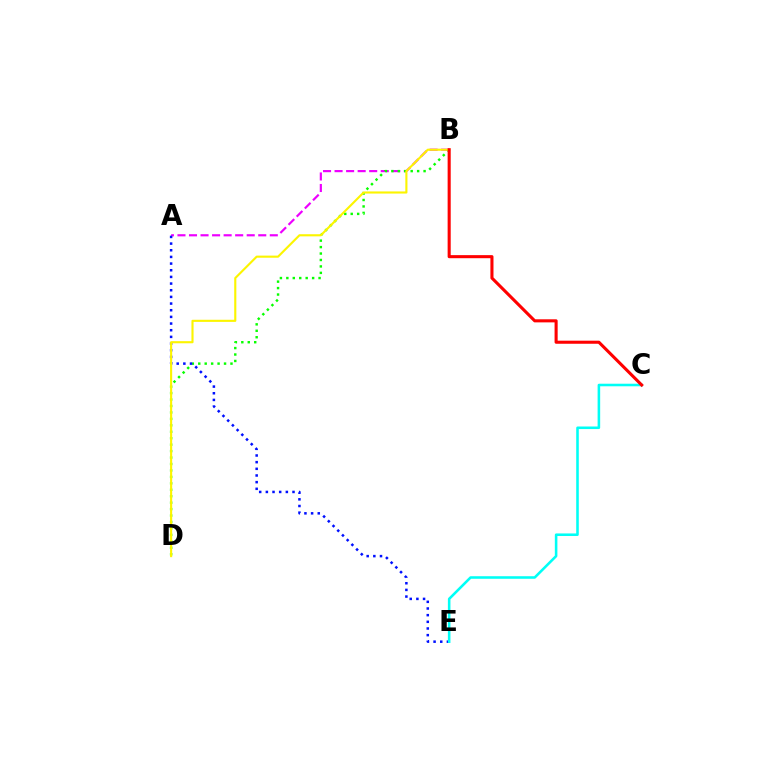{('A', 'B'): [{'color': '#ee00ff', 'line_style': 'dashed', 'thickness': 1.57}], ('B', 'D'): [{'color': '#08ff00', 'line_style': 'dotted', 'thickness': 1.75}, {'color': '#fcf500', 'line_style': 'solid', 'thickness': 1.53}], ('A', 'E'): [{'color': '#0010ff', 'line_style': 'dotted', 'thickness': 1.81}], ('C', 'E'): [{'color': '#00fff6', 'line_style': 'solid', 'thickness': 1.85}], ('B', 'C'): [{'color': '#ff0000', 'line_style': 'solid', 'thickness': 2.22}]}